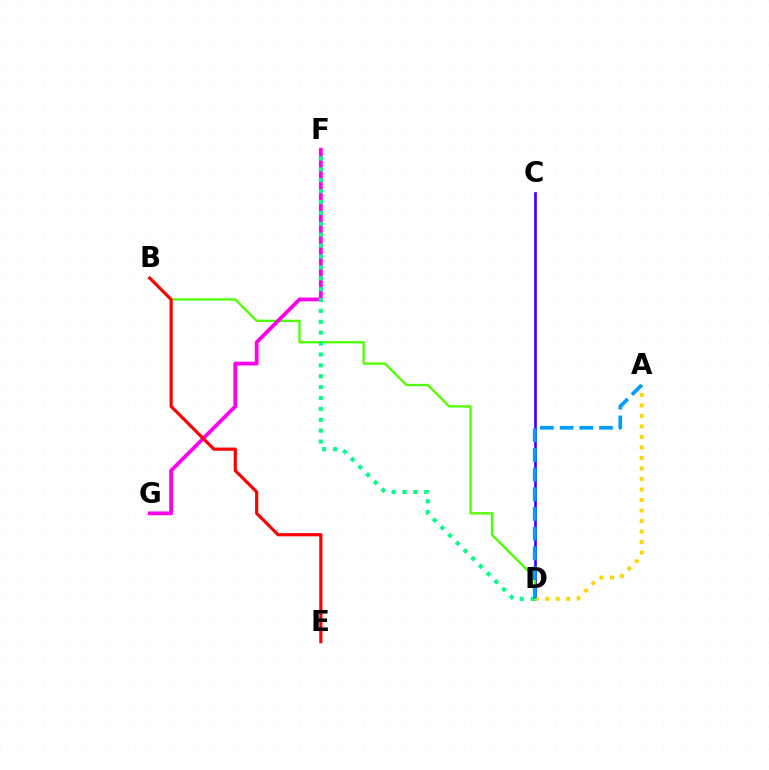{('C', 'D'): [{'color': '#3700ff', 'line_style': 'solid', 'thickness': 1.91}], ('B', 'D'): [{'color': '#4fff00', 'line_style': 'solid', 'thickness': 1.67}], ('F', 'G'): [{'color': '#ff00ed', 'line_style': 'solid', 'thickness': 2.72}], ('A', 'D'): [{'color': '#ffd500', 'line_style': 'dotted', 'thickness': 2.86}, {'color': '#009eff', 'line_style': 'dashed', 'thickness': 2.67}], ('B', 'E'): [{'color': '#ff0000', 'line_style': 'solid', 'thickness': 2.28}], ('D', 'F'): [{'color': '#00ff86', 'line_style': 'dotted', 'thickness': 2.96}]}